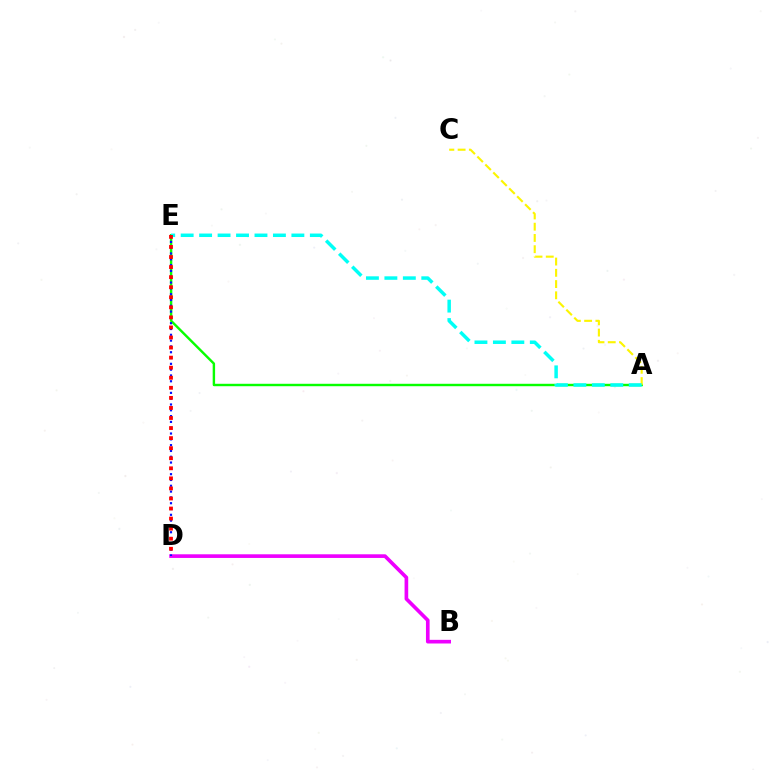{('A', 'E'): [{'color': '#08ff00', 'line_style': 'solid', 'thickness': 1.74}, {'color': '#00fff6', 'line_style': 'dashed', 'thickness': 2.51}], ('B', 'D'): [{'color': '#ee00ff', 'line_style': 'solid', 'thickness': 2.63}], ('A', 'C'): [{'color': '#fcf500', 'line_style': 'dashed', 'thickness': 1.53}], ('D', 'E'): [{'color': '#0010ff', 'line_style': 'dotted', 'thickness': 1.58}, {'color': '#ff0000', 'line_style': 'dotted', 'thickness': 2.73}]}